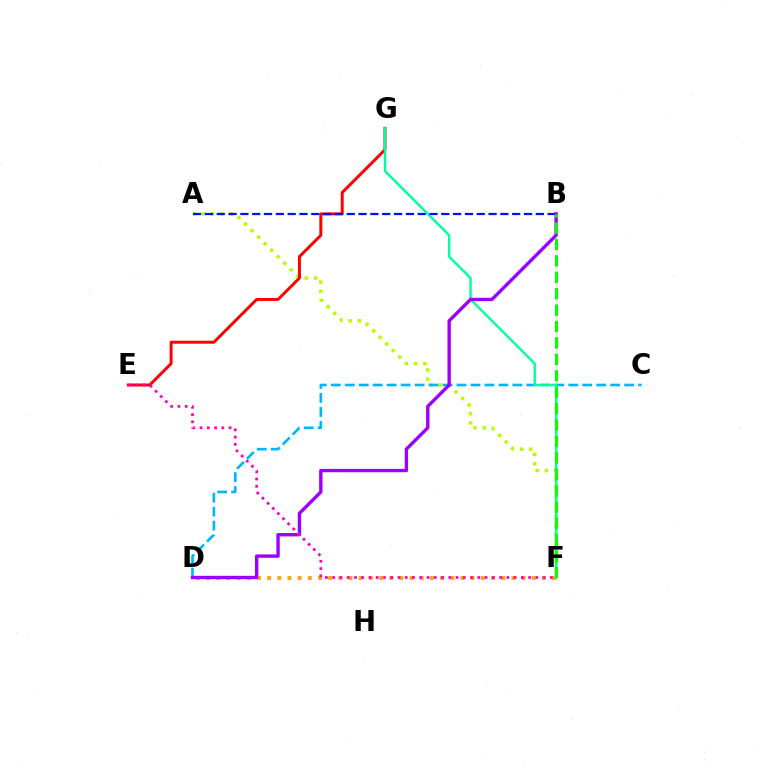{('A', 'F'): [{'color': '#b3ff00', 'line_style': 'dotted', 'thickness': 2.51}], ('D', 'F'): [{'color': '#ffa500', 'line_style': 'dotted', 'thickness': 2.77}], ('C', 'D'): [{'color': '#00b5ff', 'line_style': 'dashed', 'thickness': 1.9}], ('E', 'G'): [{'color': '#ff0000', 'line_style': 'solid', 'thickness': 2.13}], ('F', 'G'): [{'color': '#00ff9d', 'line_style': 'solid', 'thickness': 1.73}], ('A', 'B'): [{'color': '#0010ff', 'line_style': 'dashed', 'thickness': 1.61}], ('B', 'D'): [{'color': '#9b00ff', 'line_style': 'solid', 'thickness': 2.43}], ('B', 'F'): [{'color': '#08ff00', 'line_style': 'dashed', 'thickness': 2.23}], ('E', 'F'): [{'color': '#ff00bd', 'line_style': 'dotted', 'thickness': 1.97}]}